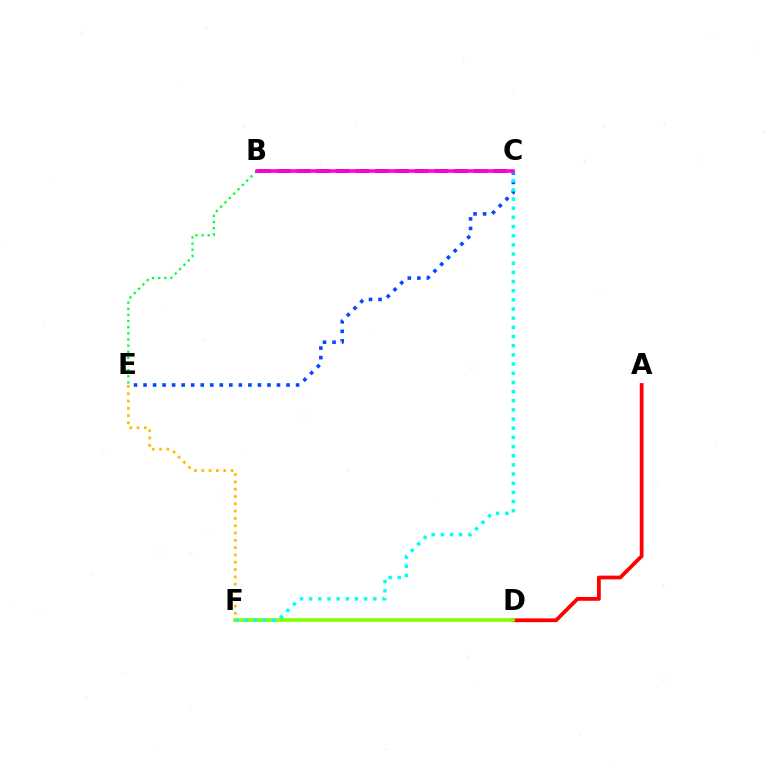{('A', 'D'): [{'color': '#ff0000', 'line_style': 'solid', 'thickness': 2.71}], ('C', 'E'): [{'color': '#004bff', 'line_style': 'dotted', 'thickness': 2.59}], ('D', 'F'): [{'color': '#84ff00', 'line_style': 'solid', 'thickness': 2.61}], ('C', 'F'): [{'color': '#00fff6', 'line_style': 'dotted', 'thickness': 2.49}], ('B', 'C'): [{'color': '#7200ff', 'line_style': 'dashed', 'thickness': 2.68}, {'color': '#ff00cf', 'line_style': 'solid', 'thickness': 2.54}], ('B', 'E'): [{'color': '#00ff39', 'line_style': 'dotted', 'thickness': 1.67}], ('E', 'F'): [{'color': '#ffbd00', 'line_style': 'dotted', 'thickness': 1.98}]}